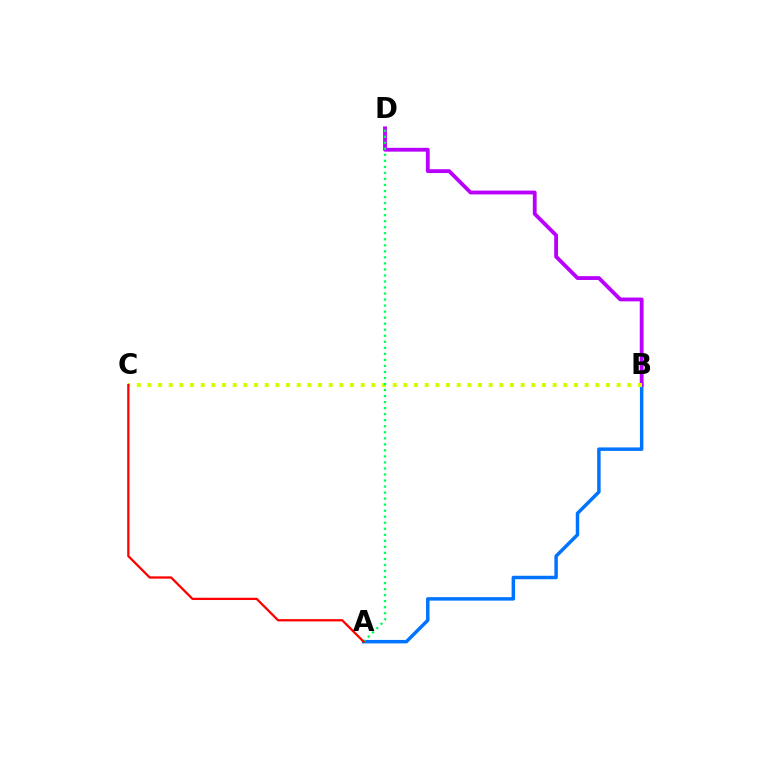{('A', 'B'): [{'color': '#0074ff', 'line_style': 'solid', 'thickness': 2.5}], ('B', 'D'): [{'color': '#b900ff', 'line_style': 'solid', 'thickness': 2.75}], ('B', 'C'): [{'color': '#d1ff00', 'line_style': 'dotted', 'thickness': 2.9}], ('A', 'D'): [{'color': '#00ff5c', 'line_style': 'dotted', 'thickness': 1.64}], ('A', 'C'): [{'color': '#ff0000', 'line_style': 'solid', 'thickness': 1.64}]}